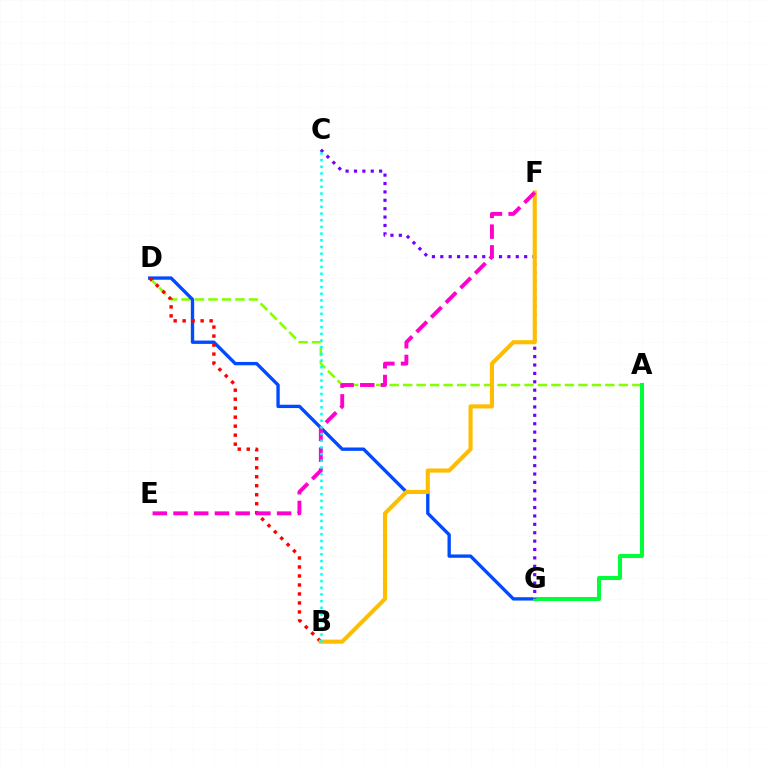{('A', 'D'): [{'color': '#84ff00', 'line_style': 'dashed', 'thickness': 1.83}], ('D', 'G'): [{'color': '#004bff', 'line_style': 'solid', 'thickness': 2.41}], ('A', 'G'): [{'color': '#00ff39', 'line_style': 'solid', 'thickness': 2.91}], ('B', 'D'): [{'color': '#ff0000', 'line_style': 'dotted', 'thickness': 2.44}], ('C', 'G'): [{'color': '#7200ff', 'line_style': 'dotted', 'thickness': 2.28}], ('B', 'F'): [{'color': '#ffbd00', 'line_style': 'solid', 'thickness': 2.95}], ('E', 'F'): [{'color': '#ff00cf', 'line_style': 'dashed', 'thickness': 2.81}], ('B', 'C'): [{'color': '#00fff6', 'line_style': 'dotted', 'thickness': 1.82}]}